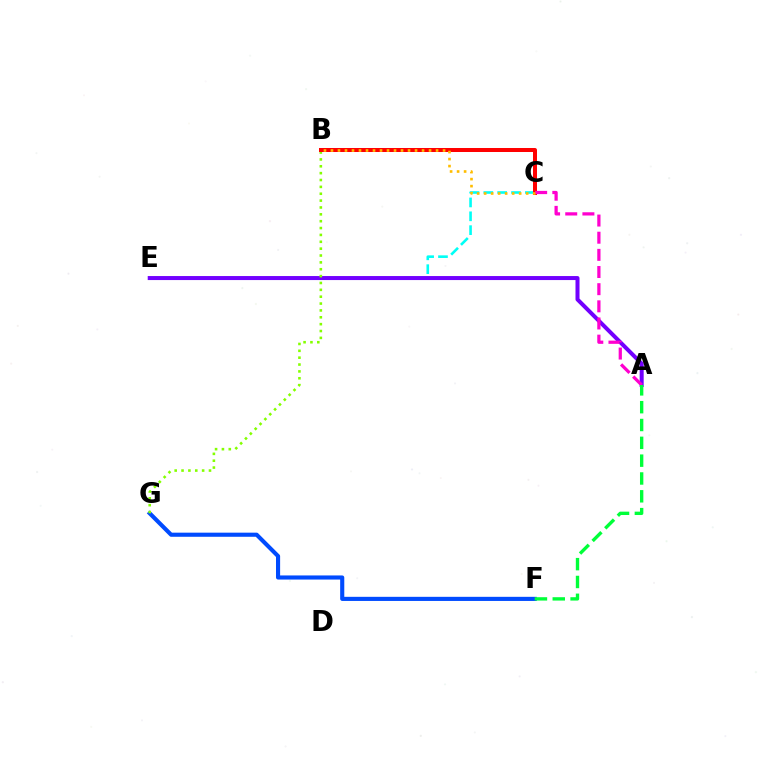{('C', 'E'): [{'color': '#00fff6', 'line_style': 'dashed', 'thickness': 1.88}], ('A', 'E'): [{'color': '#7200ff', 'line_style': 'solid', 'thickness': 2.89}], ('F', 'G'): [{'color': '#004bff', 'line_style': 'solid', 'thickness': 2.97}], ('B', 'G'): [{'color': '#84ff00', 'line_style': 'dotted', 'thickness': 1.86}], ('B', 'C'): [{'color': '#ff0000', 'line_style': 'solid', 'thickness': 2.89}, {'color': '#ffbd00', 'line_style': 'dotted', 'thickness': 1.9}], ('A', 'C'): [{'color': '#ff00cf', 'line_style': 'dashed', 'thickness': 2.33}], ('A', 'F'): [{'color': '#00ff39', 'line_style': 'dashed', 'thickness': 2.42}]}